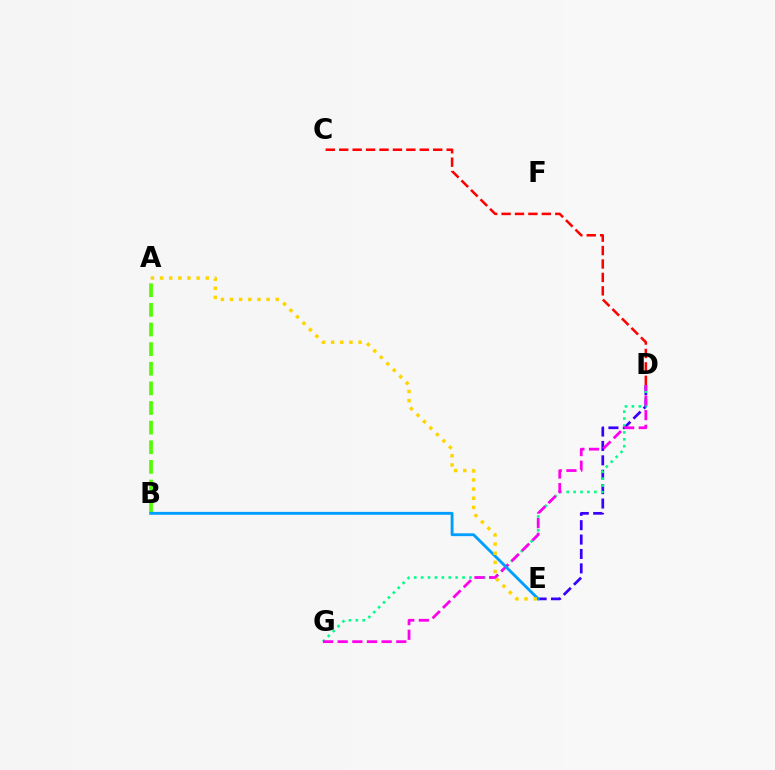{('D', 'E'): [{'color': '#3700ff', 'line_style': 'dashed', 'thickness': 1.96}], ('A', 'B'): [{'color': '#4fff00', 'line_style': 'dashed', 'thickness': 2.67}], ('D', 'G'): [{'color': '#00ff86', 'line_style': 'dotted', 'thickness': 1.88}, {'color': '#ff00ed', 'line_style': 'dashed', 'thickness': 1.99}], ('C', 'D'): [{'color': '#ff0000', 'line_style': 'dashed', 'thickness': 1.82}], ('B', 'E'): [{'color': '#009eff', 'line_style': 'solid', 'thickness': 2.06}], ('A', 'E'): [{'color': '#ffd500', 'line_style': 'dotted', 'thickness': 2.48}]}